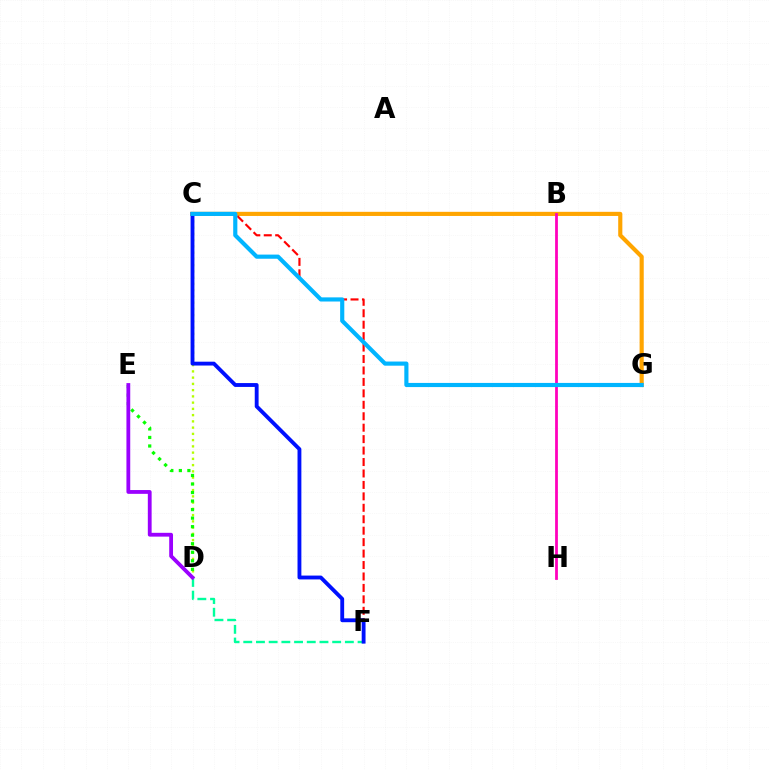{('C', 'G'): [{'color': '#ffa500', 'line_style': 'solid', 'thickness': 2.98}, {'color': '#00b5ff', 'line_style': 'solid', 'thickness': 2.98}], ('C', 'D'): [{'color': '#b3ff00', 'line_style': 'dotted', 'thickness': 1.7}], ('D', 'F'): [{'color': '#00ff9d', 'line_style': 'dashed', 'thickness': 1.73}], ('D', 'E'): [{'color': '#08ff00', 'line_style': 'dotted', 'thickness': 2.32}, {'color': '#9b00ff', 'line_style': 'solid', 'thickness': 2.74}], ('B', 'H'): [{'color': '#ff00bd', 'line_style': 'solid', 'thickness': 2.0}], ('C', 'F'): [{'color': '#ff0000', 'line_style': 'dashed', 'thickness': 1.55}, {'color': '#0010ff', 'line_style': 'solid', 'thickness': 2.77}]}